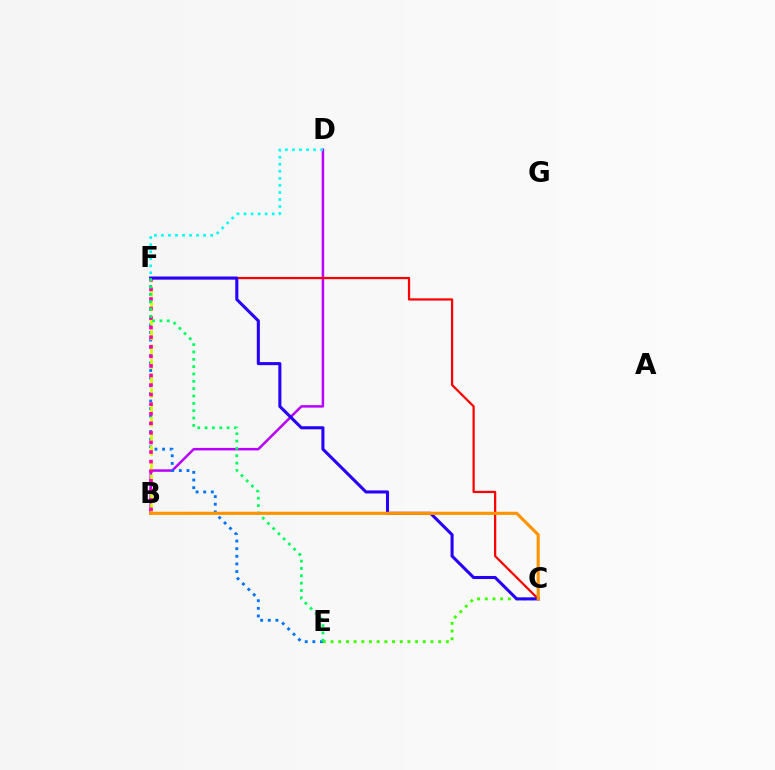{('B', 'D'): [{'color': '#b900ff', 'line_style': 'solid', 'thickness': 1.79}], ('D', 'F'): [{'color': '#00fff6', 'line_style': 'dotted', 'thickness': 1.91}], ('E', 'F'): [{'color': '#0074ff', 'line_style': 'dotted', 'thickness': 2.07}, {'color': '#00ff5c', 'line_style': 'dotted', 'thickness': 2.0}], ('B', 'F'): [{'color': '#d1ff00', 'line_style': 'dashed', 'thickness': 1.96}, {'color': '#ff00ac', 'line_style': 'dotted', 'thickness': 2.6}], ('C', 'F'): [{'color': '#ff0000', 'line_style': 'solid', 'thickness': 1.61}, {'color': '#2500ff', 'line_style': 'solid', 'thickness': 2.2}], ('C', 'E'): [{'color': '#3dff00', 'line_style': 'dotted', 'thickness': 2.09}], ('B', 'C'): [{'color': '#ff9400', 'line_style': 'solid', 'thickness': 2.27}]}